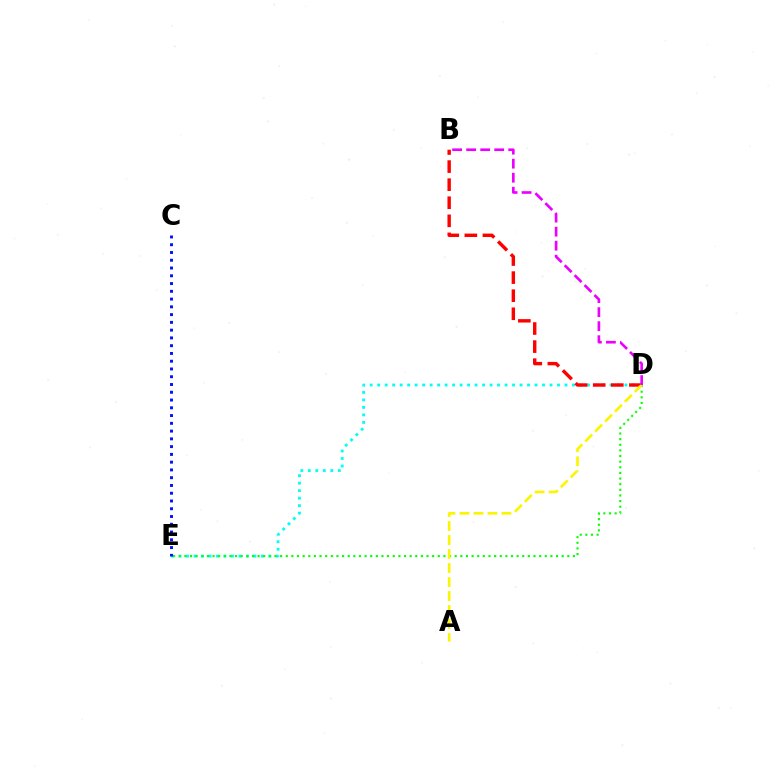{('D', 'E'): [{'color': '#00fff6', 'line_style': 'dotted', 'thickness': 2.04}, {'color': '#08ff00', 'line_style': 'dotted', 'thickness': 1.53}], ('B', 'D'): [{'color': '#ff0000', 'line_style': 'dashed', 'thickness': 2.46}, {'color': '#ee00ff', 'line_style': 'dashed', 'thickness': 1.91}], ('C', 'E'): [{'color': '#0010ff', 'line_style': 'dotted', 'thickness': 2.11}], ('A', 'D'): [{'color': '#fcf500', 'line_style': 'dashed', 'thickness': 1.9}]}